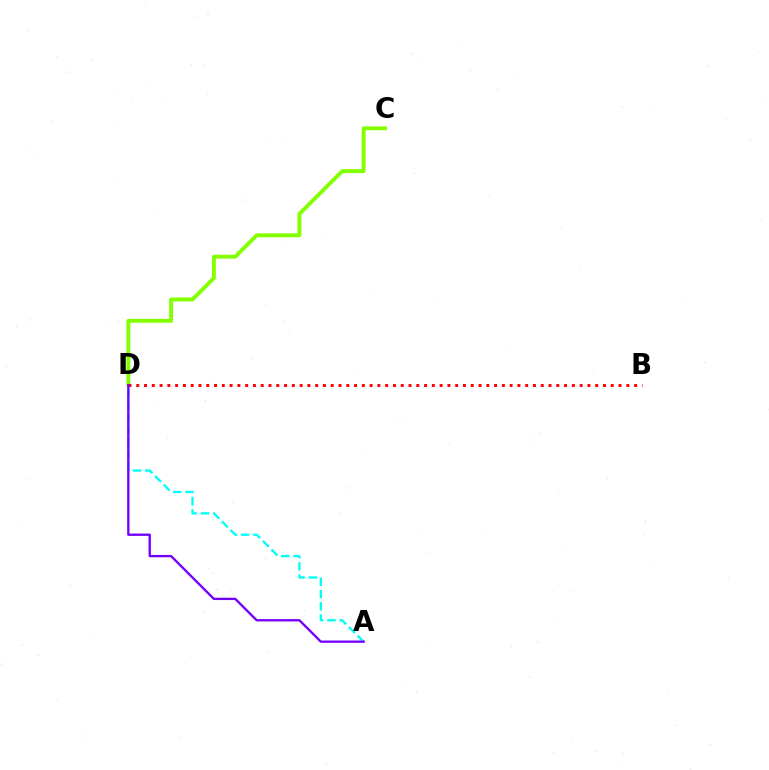{('C', 'D'): [{'color': '#84ff00', 'line_style': 'solid', 'thickness': 2.79}], ('A', 'D'): [{'color': '#00fff6', 'line_style': 'dashed', 'thickness': 1.67}, {'color': '#7200ff', 'line_style': 'solid', 'thickness': 1.68}], ('B', 'D'): [{'color': '#ff0000', 'line_style': 'dotted', 'thickness': 2.11}]}